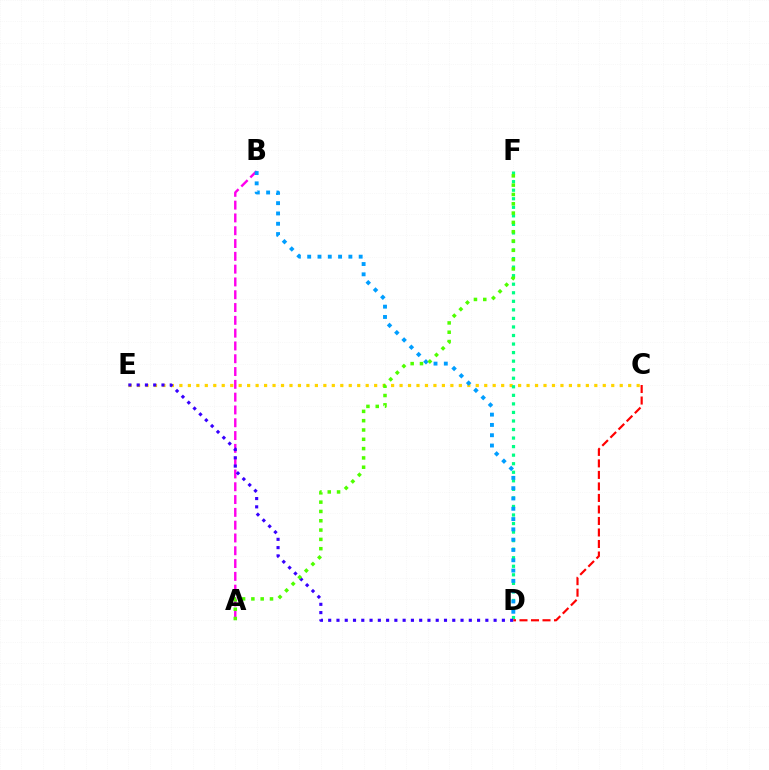{('C', 'E'): [{'color': '#ffd500', 'line_style': 'dotted', 'thickness': 2.3}], ('A', 'B'): [{'color': '#ff00ed', 'line_style': 'dashed', 'thickness': 1.74}], ('D', 'F'): [{'color': '#00ff86', 'line_style': 'dotted', 'thickness': 2.32}], ('D', 'E'): [{'color': '#3700ff', 'line_style': 'dotted', 'thickness': 2.25}], ('B', 'D'): [{'color': '#009eff', 'line_style': 'dotted', 'thickness': 2.8}], ('A', 'F'): [{'color': '#4fff00', 'line_style': 'dotted', 'thickness': 2.53}], ('C', 'D'): [{'color': '#ff0000', 'line_style': 'dashed', 'thickness': 1.56}]}